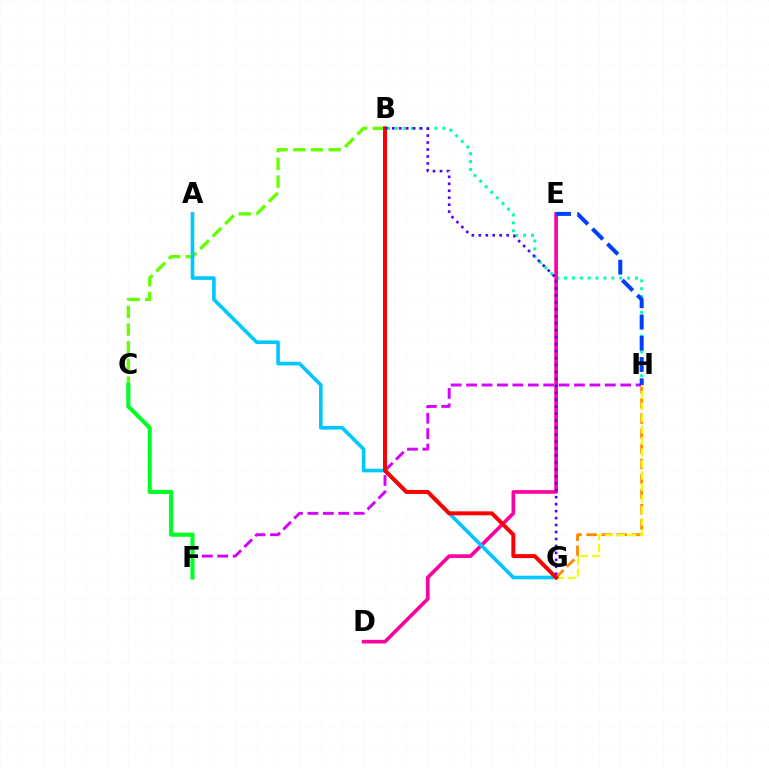{('B', 'H'): [{'color': '#00ffaf', 'line_style': 'dotted', 'thickness': 2.15}], ('G', 'H'): [{'color': '#ff8800', 'line_style': 'dashed', 'thickness': 2.05}, {'color': '#eeff00', 'line_style': 'dashed', 'thickness': 1.57}], ('B', 'C'): [{'color': '#66ff00', 'line_style': 'dashed', 'thickness': 2.4}], ('F', 'H'): [{'color': '#d600ff', 'line_style': 'dashed', 'thickness': 2.09}], ('D', 'E'): [{'color': '#ff00a0', 'line_style': 'solid', 'thickness': 2.62}], ('E', 'H'): [{'color': '#003fff', 'line_style': 'dashed', 'thickness': 2.89}], ('A', 'G'): [{'color': '#00c7ff', 'line_style': 'solid', 'thickness': 2.61}], ('C', 'F'): [{'color': '#00ff27', 'line_style': 'solid', 'thickness': 2.96}], ('B', 'G'): [{'color': '#ff0000', 'line_style': 'solid', 'thickness': 2.87}, {'color': '#4f00ff', 'line_style': 'dotted', 'thickness': 1.89}]}